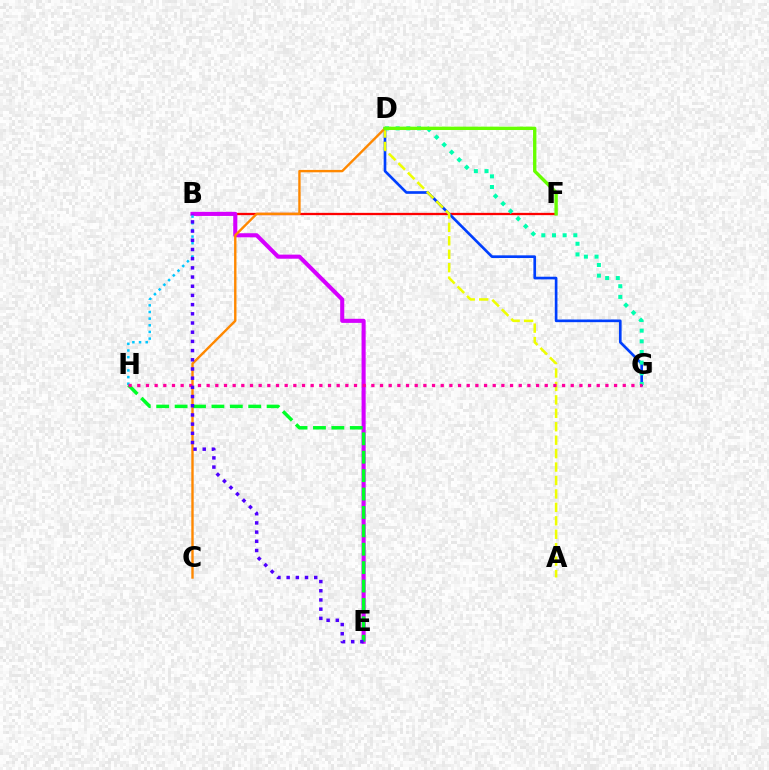{('B', 'F'): [{'color': '#ff0000', 'line_style': 'solid', 'thickness': 1.65}], ('D', 'G'): [{'color': '#003fff', 'line_style': 'solid', 'thickness': 1.92}, {'color': '#00ffaf', 'line_style': 'dotted', 'thickness': 2.9}], ('A', 'D'): [{'color': '#eeff00', 'line_style': 'dashed', 'thickness': 1.83}], ('B', 'E'): [{'color': '#d600ff', 'line_style': 'solid', 'thickness': 2.94}, {'color': '#4f00ff', 'line_style': 'dotted', 'thickness': 2.5}], ('B', 'H'): [{'color': '#00c7ff', 'line_style': 'dotted', 'thickness': 1.81}], ('C', 'D'): [{'color': '#ff8800', 'line_style': 'solid', 'thickness': 1.72}], ('E', 'H'): [{'color': '#00ff27', 'line_style': 'dashed', 'thickness': 2.5}], ('G', 'H'): [{'color': '#ff00a0', 'line_style': 'dotted', 'thickness': 2.36}], ('D', 'F'): [{'color': '#66ff00', 'line_style': 'solid', 'thickness': 2.42}]}